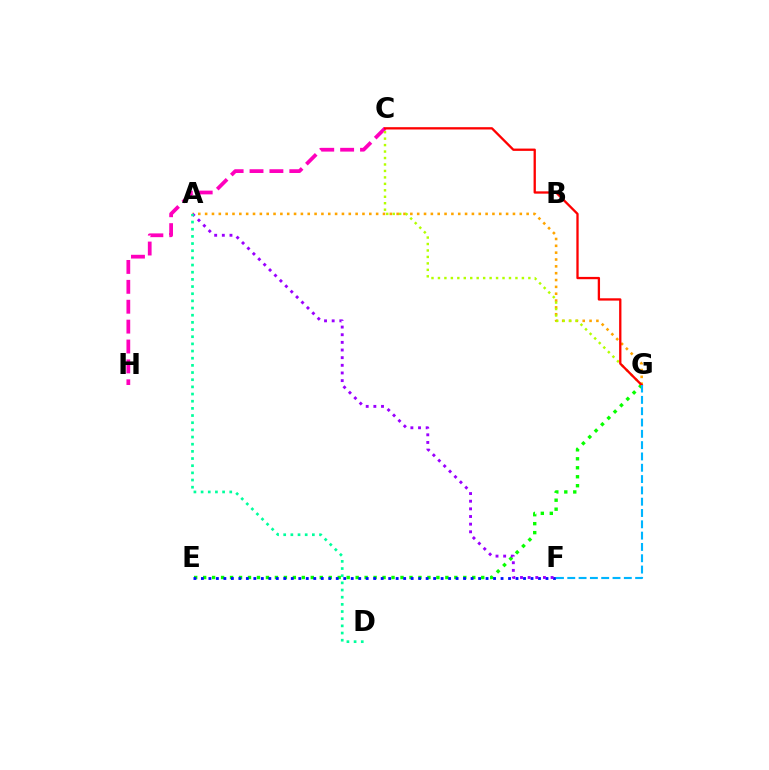{('A', 'G'): [{'color': '#ffa500', 'line_style': 'dotted', 'thickness': 1.86}], ('E', 'G'): [{'color': '#08ff00', 'line_style': 'dotted', 'thickness': 2.44}], ('C', 'H'): [{'color': '#ff00bd', 'line_style': 'dashed', 'thickness': 2.7}], ('C', 'G'): [{'color': '#b3ff00', 'line_style': 'dotted', 'thickness': 1.75}, {'color': '#ff0000', 'line_style': 'solid', 'thickness': 1.66}], ('E', 'F'): [{'color': '#0010ff', 'line_style': 'dotted', 'thickness': 2.04}], ('A', 'F'): [{'color': '#9b00ff', 'line_style': 'dotted', 'thickness': 2.08}], ('A', 'D'): [{'color': '#00ff9d', 'line_style': 'dotted', 'thickness': 1.95}], ('F', 'G'): [{'color': '#00b5ff', 'line_style': 'dashed', 'thickness': 1.54}]}